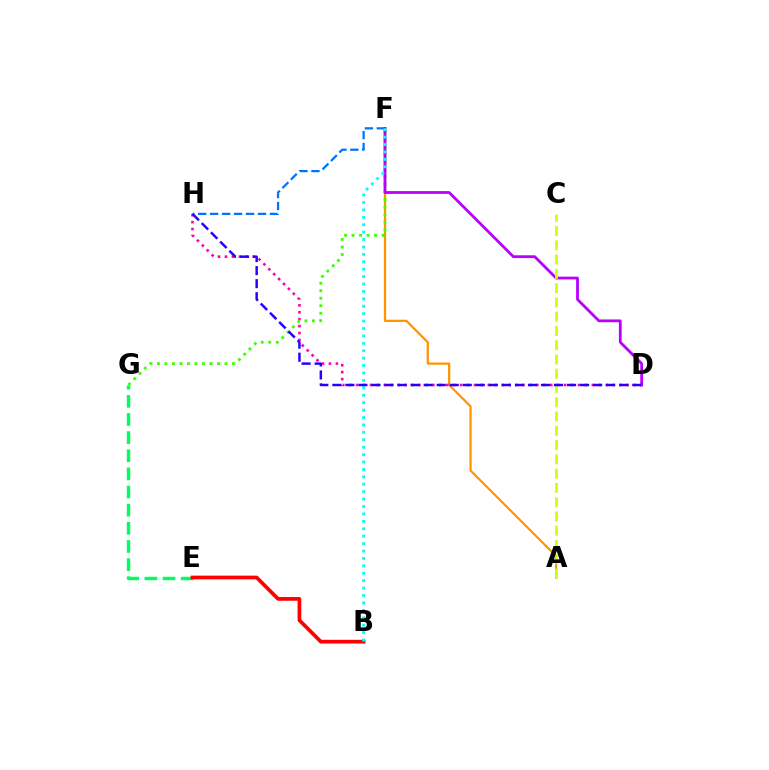{('A', 'F'): [{'color': '#ff9400', 'line_style': 'solid', 'thickness': 1.61}], ('D', 'H'): [{'color': '#ff00ac', 'line_style': 'dotted', 'thickness': 1.88}, {'color': '#2500ff', 'line_style': 'dashed', 'thickness': 1.77}], ('E', 'G'): [{'color': '#00ff5c', 'line_style': 'dashed', 'thickness': 2.46}], ('F', 'G'): [{'color': '#3dff00', 'line_style': 'dotted', 'thickness': 2.04}], ('D', 'F'): [{'color': '#b900ff', 'line_style': 'solid', 'thickness': 2.0}], ('F', 'H'): [{'color': '#0074ff', 'line_style': 'dashed', 'thickness': 1.62}], ('A', 'C'): [{'color': '#d1ff00', 'line_style': 'dashed', 'thickness': 1.94}], ('B', 'E'): [{'color': '#ff0000', 'line_style': 'solid', 'thickness': 2.67}], ('B', 'F'): [{'color': '#00fff6', 'line_style': 'dotted', 'thickness': 2.01}]}